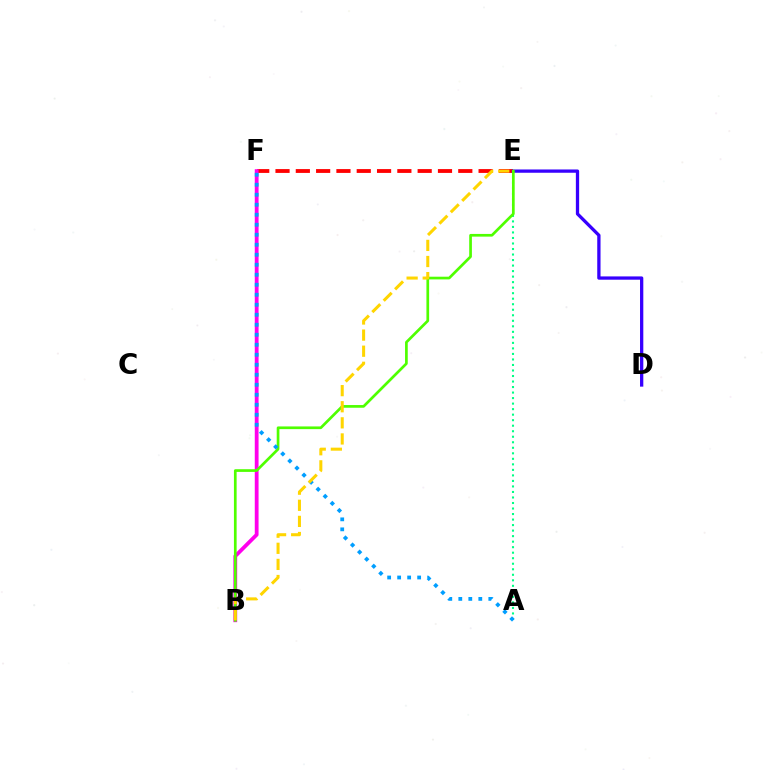{('A', 'E'): [{'color': '#00ff86', 'line_style': 'dotted', 'thickness': 1.5}], ('E', 'F'): [{'color': '#ff0000', 'line_style': 'dashed', 'thickness': 2.76}], ('D', 'E'): [{'color': '#3700ff', 'line_style': 'solid', 'thickness': 2.36}], ('B', 'F'): [{'color': '#ff00ed', 'line_style': 'solid', 'thickness': 2.73}], ('B', 'E'): [{'color': '#4fff00', 'line_style': 'solid', 'thickness': 1.94}, {'color': '#ffd500', 'line_style': 'dashed', 'thickness': 2.19}], ('A', 'F'): [{'color': '#009eff', 'line_style': 'dotted', 'thickness': 2.72}]}